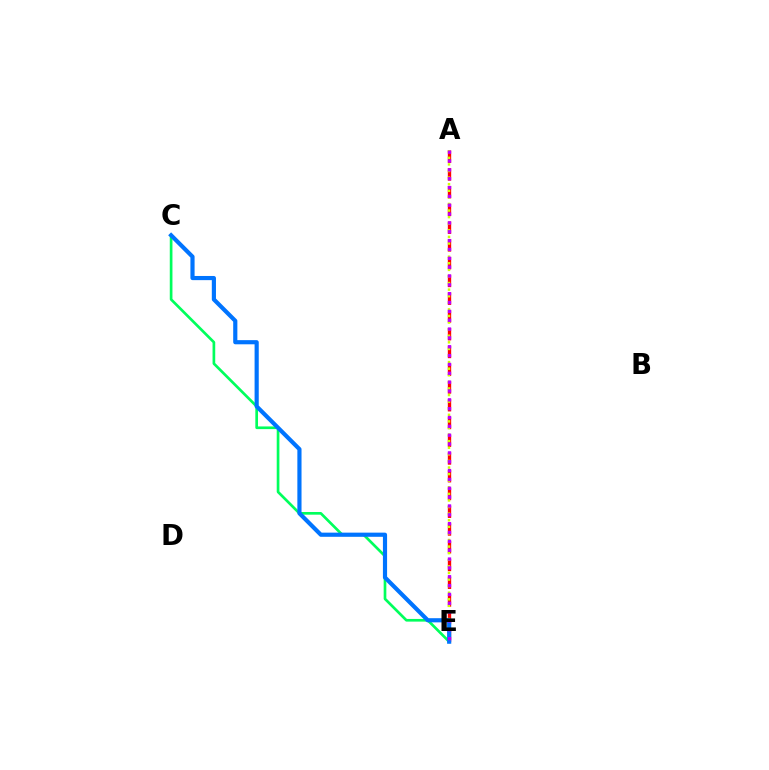{('A', 'E'): [{'color': '#ff0000', 'line_style': 'dashed', 'thickness': 2.41}, {'color': '#d1ff00', 'line_style': 'dotted', 'thickness': 1.79}, {'color': '#b900ff', 'line_style': 'dotted', 'thickness': 2.4}], ('C', 'E'): [{'color': '#00ff5c', 'line_style': 'solid', 'thickness': 1.93}, {'color': '#0074ff', 'line_style': 'solid', 'thickness': 3.0}]}